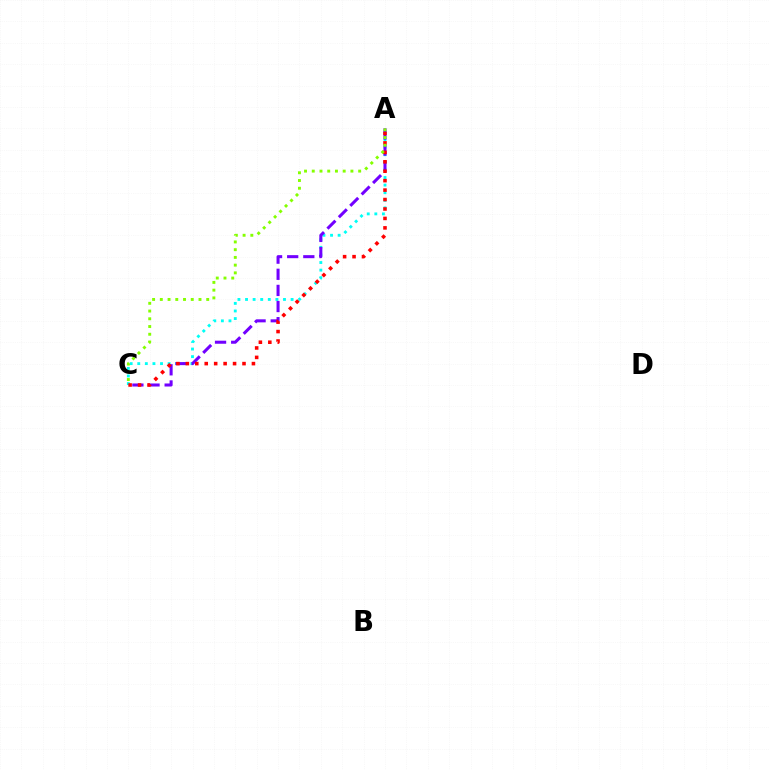{('A', 'C'): [{'color': '#00fff6', 'line_style': 'dotted', 'thickness': 2.06}, {'color': '#7200ff', 'line_style': 'dashed', 'thickness': 2.19}, {'color': '#ff0000', 'line_style': 'dotted', 'thickness': 2.57}, {'color': '#84ff00', 'line_style': 'dotted', 'thickness': 2.1}]}